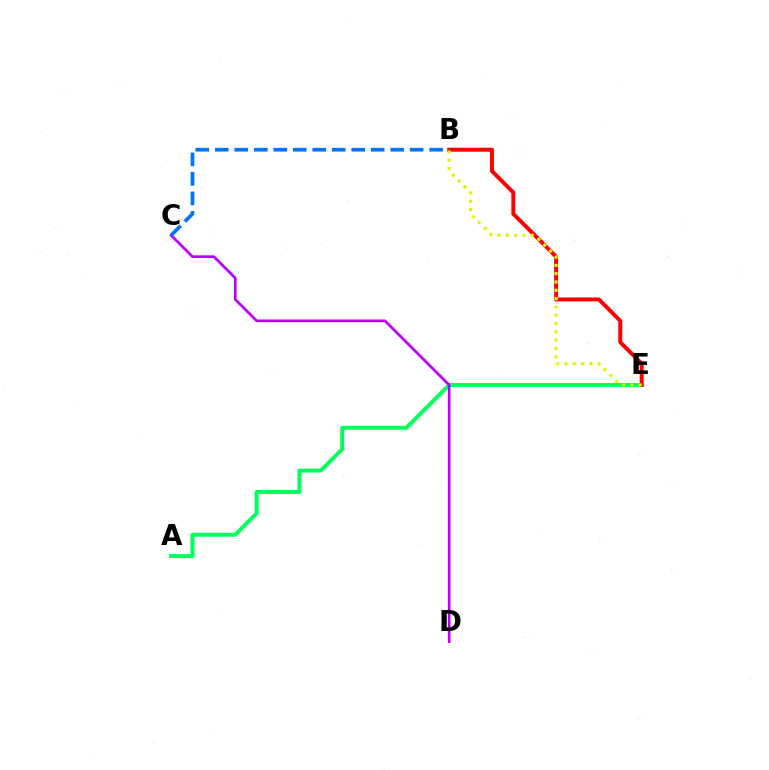{('A', 'E'): [{'color': '#00ff5c', 'line_style': 'solid', 'thickness': 2.84}], ('B', 'E'): [{'color': '#ff0000', 'line_style': 'solid', 'thickness': 2.84}, {'color': '#d1ff00', 'line_style': 'dotted', 'thickness': 2.26}], ('C', 'D'): [{'color': '#b900ff', 'line_style': 'solid', 'thickness': 1.92}], ('B', 'C'): [{'color': '#0074ff', 'line_style': 'dashed', 'thickness': 2.65}]}